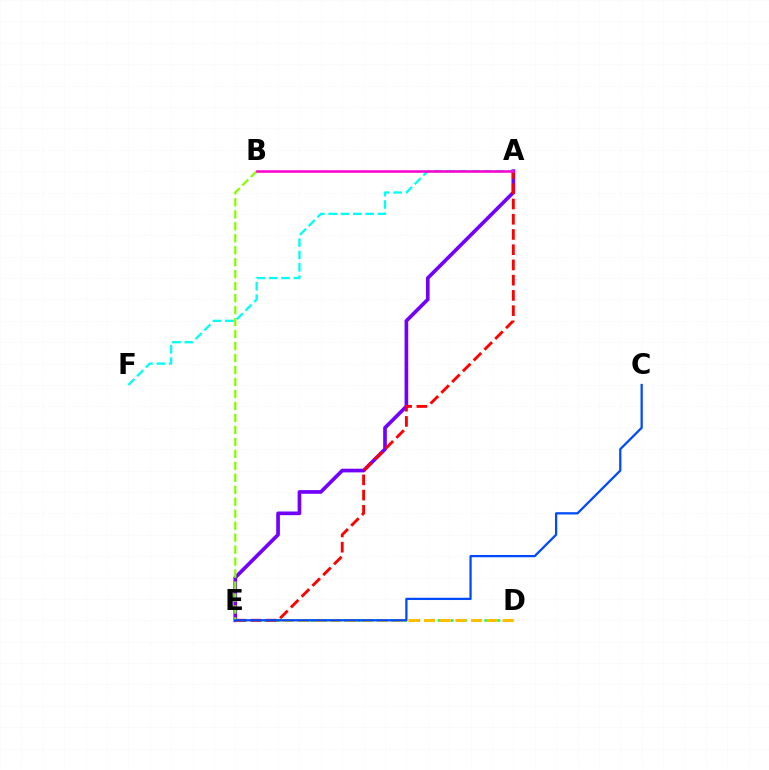{('A', 'E'): [{'color': '#7200ff', 'line_style': 'solid', 'thickness': 2.64}, {'color': '#ff0000', 'line_style': 'dashed', 'thickness': 2.07}], ('D', 'E'): [{'color': '#00ff39', 'line_style': 'dotted', 'thickness': 1.81}, {'color': '#ffbd00', 'line_style': 'dashed', 'thickness': 2.13}], ('B', 'E'): [{'color': '#84ff00', 'line_style': 'dashed', 'thickness': 1.63}], ('A', 'F'): [{'color': '#00fff6', 'line_style': 'dashed', 'thickness': 1.68}], ('A', 'B'): [{'color': '#ff00cf', 'line_style': 'solid', 'thickness': 1.83}], ('C', 'E'): [{'color': '#004bff', 'line_style': 'solid', 'thickness': 1.63}]}